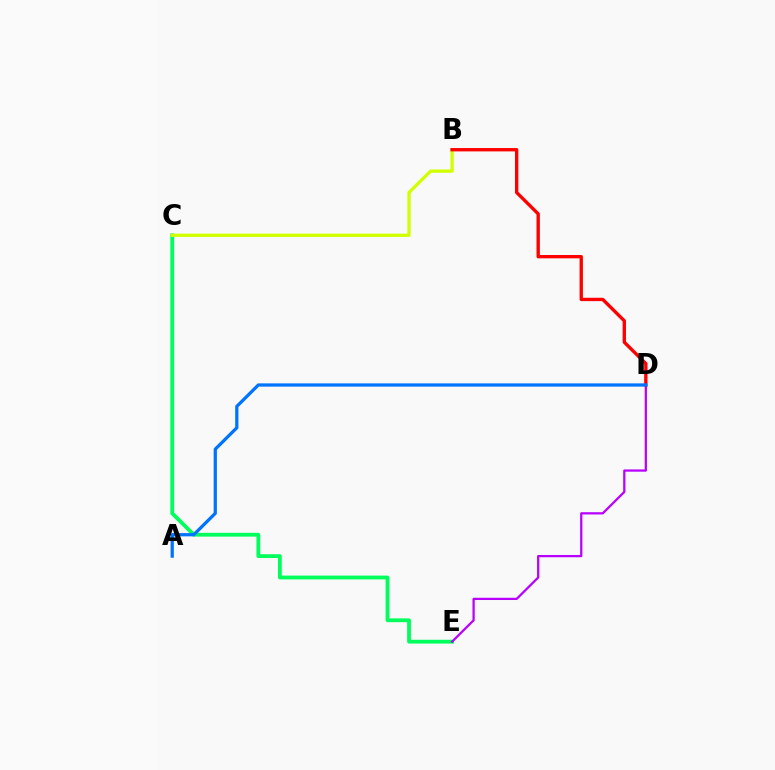{('C', 'E'): [{'color': '#00ff5c', 'line_style': 'solid', 'thickness': 2.74}], ('D', 'E'): [{'color': '#b900ff', 'line_style': 'solid', 'thickness': 1.62}], ('B', 'C'): [{'color': '#d1ff00', 'line_style': 'solid', 'thickness': 2.36}], ('B', 'D'): [{'color': '#ff0000', 'line_style': 'solid', 'thickness': 2.41}], ('A', 'D'): [{'color': '#0074ff', 'line_style': 'solid', 'thickness': 2.34}]}